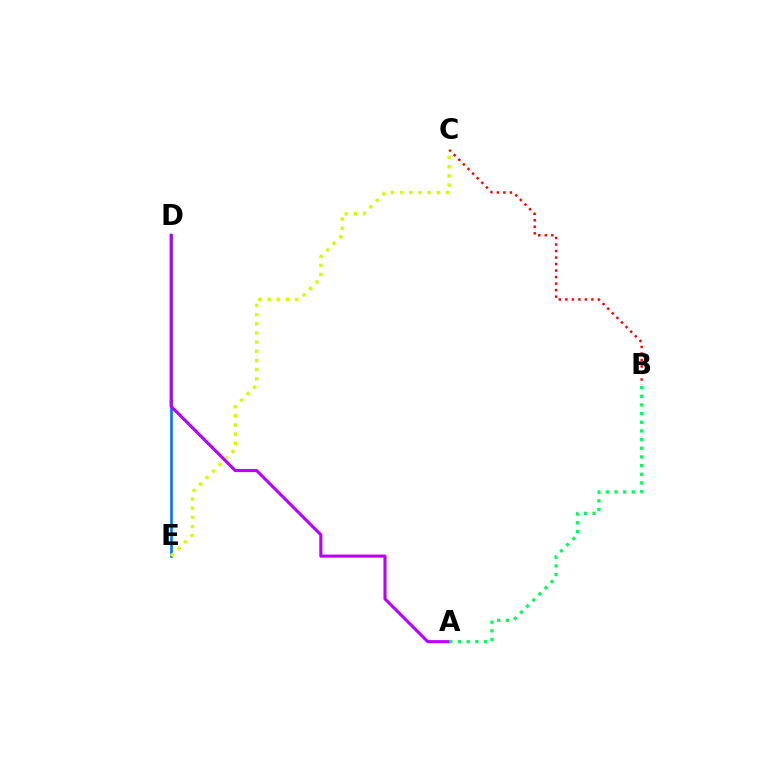{('D', 'E'): [{'color': '#0074ff', 'line_style': 'solid', 'thickness': 1.9}], ('B', 'C'): [{'color': '#ff0000', 'line_style': 'dotted', 'thickness': 1.77}], ('C', 'E'): [{'color': '#d1ff00', 'line_style': 'dotted', 'thickness': 2.49}], ('A', 'D'): [{'color': '#b900ff', 'line_style': 'solid', 'thickness': 2.23}], ('A', 'B'): [{'color': '#00ff5c', 'line_style': 'dotted', 'thickness': 2.35}]}